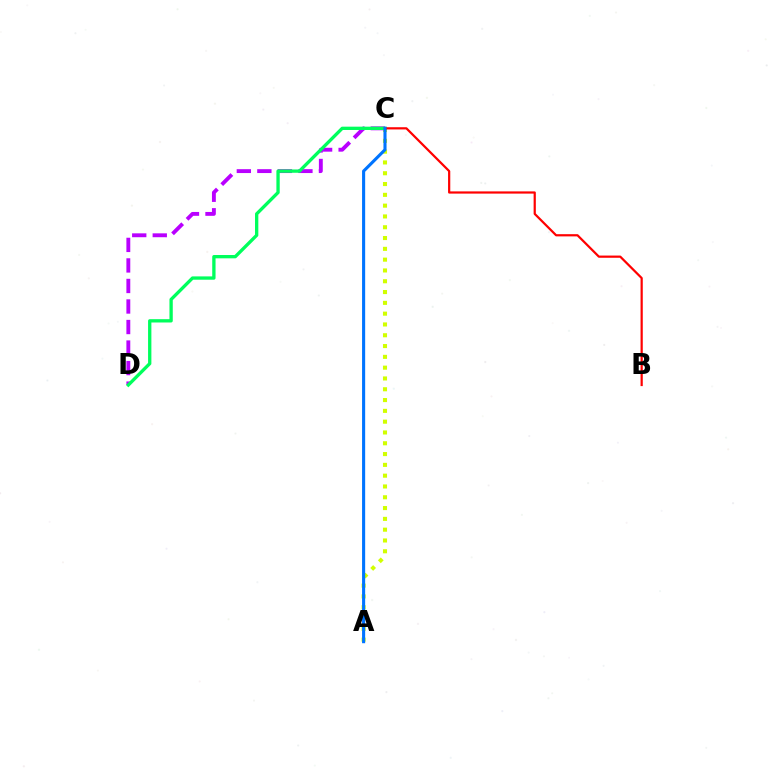{('A', 'C'): [{'color': '#d1ff00', 'line_style': 'dotted', 'thickness': 2.93}, {'color': '#0074ff', 'line_style': 'solid', 'thickness': 2.23}], ('C', 'D'): [{'color': '#b900ff', 'line_style': 'dashed', 'thickness': 2.79}, {'color': '#00ff5c', 'line_style': 'solid', 'thickness': 2.39}], ('B', 'C'): [{'color': '#ff0000', 'line_style': 'solid', 'thickness': 1.59}]}